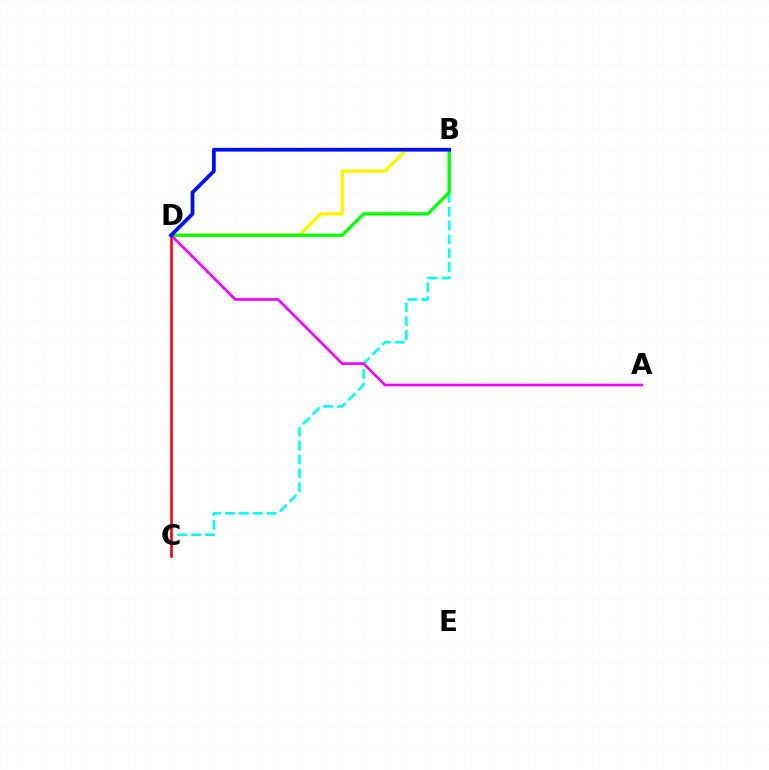{('B', 'D'): [{'color': '#fcf500', 'line_style': 'solid', 'thickness': 2.41}, {'color': '#08ff00', 'line_style': 'solid', 'thickness': 2.39}, {'color': '#0010ff', 'line_style': 'solid', 'thickness': 2.7}], ('B', 'C'): [{'color': '#00fff6', 'line_style': 'dashed', 'thickness': 1.88}], ('C', 'D'): [{'color': '#ff0000', 'line_style': 'solid', 'thickness': 1.85}], ('A', 'D'): [{'color': '#ee00ff', 'line_style': 'solid', 'thickness': 1.92}]}